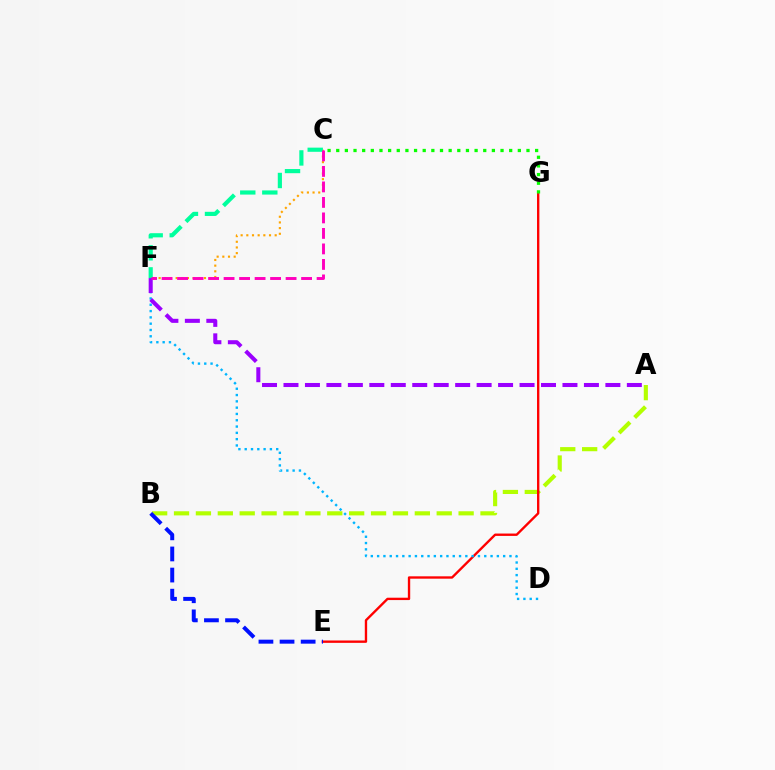{('A', 'B'): [{'color': '#b3ff00', 'line_style': 'dashed', 'thickness': 2.97}], ('E', 'G'): [{'color': '#ff0000', 'line_style': 'solid', 'thickness': 1.7}], ('D', 'F'): [{'color': '#00b5ff', 'line_style': 'dotted', 'thickness': 1.71}], ('B', 'E'): [{'color': '#0010ff', 'line_style': 'dashed', 'thickness': 2.87}], ('C', 'F'): [{'color': '#ffa500', 'line_style': 'dotted', 'thickness': 1.54}, {'color': '#00ff9d', 'line_style': 'dashed', 'thickness': 2.99}, {'color': '#ff00bd', 'line_style': 'dashed', 'thickness': 2.11}], ('C', 'G'): [{'color': '#08ff00', 'line_style': 'dotted', 'thickness': 2.35}], ('A', 'F'): [{'color': '#9b00ff', 'line_style': 'dashed', 'thickness': 2.92}]}